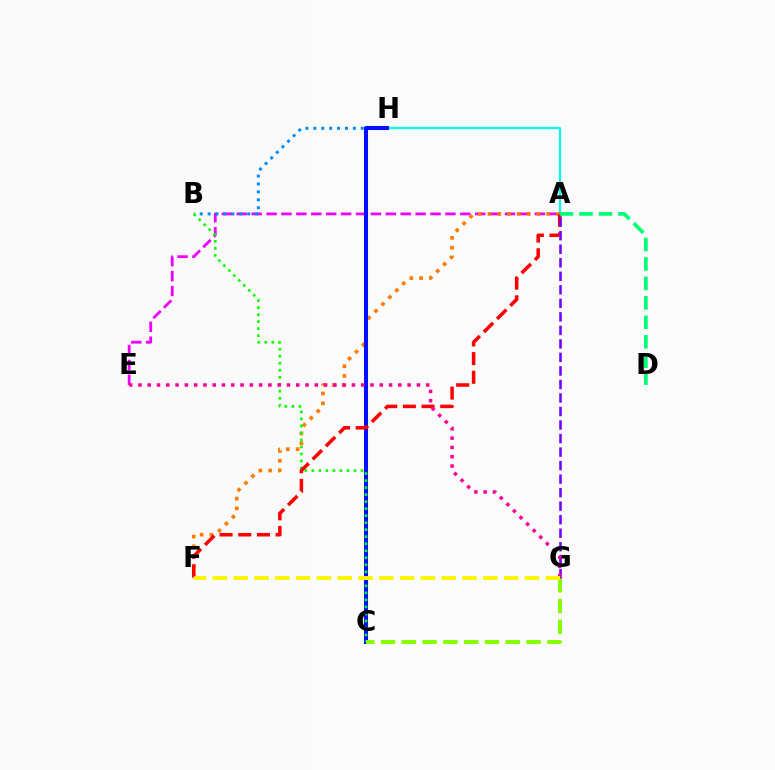{('A', 'E'): [{'color': '#ee00ff', 'line_style': 'dashed', 'thickness': 2.02}], ('A', 'H'): [{'color': '#00fff6', 'line_style': 'solid', 'thickness': 1.59}], ('B', 'H'): [{'color': '#008cff', 'line_style': 'dotted', 'thickness': 2.15}], ('A', 'F'): [{'color': '#ff7c00', 'line_style': 'dotted', 'thickness': 2.65}, {'color': '#ff0000', 'line_style': 'dashed', 'thickness': 2.54}], ('C', 'H'): [{'color': '#0010ff', 'line_style': 'solid', 'thickness': 2.91}], ('B', 'C'): [{'color': '#08ff00', 'line_style': 'dotted', 'thickness': 1.91}], ('A', 'D'): [{'color': '#00ff74', 'line_style': 'dashed', 'thickness': 2.64}], ('C', 'G'): [{'color': '#84ff00', 'line_style': 'dashed', 'thickness': 2.82}], ('A', 'G'): [{'color': '#7200ff', 'line_style': 'dashed', 'thickness': 1.84}], ('E', 'G'): [{'color': '#ff0094', 'line_style': 'dotted', 'thickness': 2.52}], ('F', 'G'): [{'color': '#fcf500', 'line_style': 'dashed', 'thickness': 2.83}]}